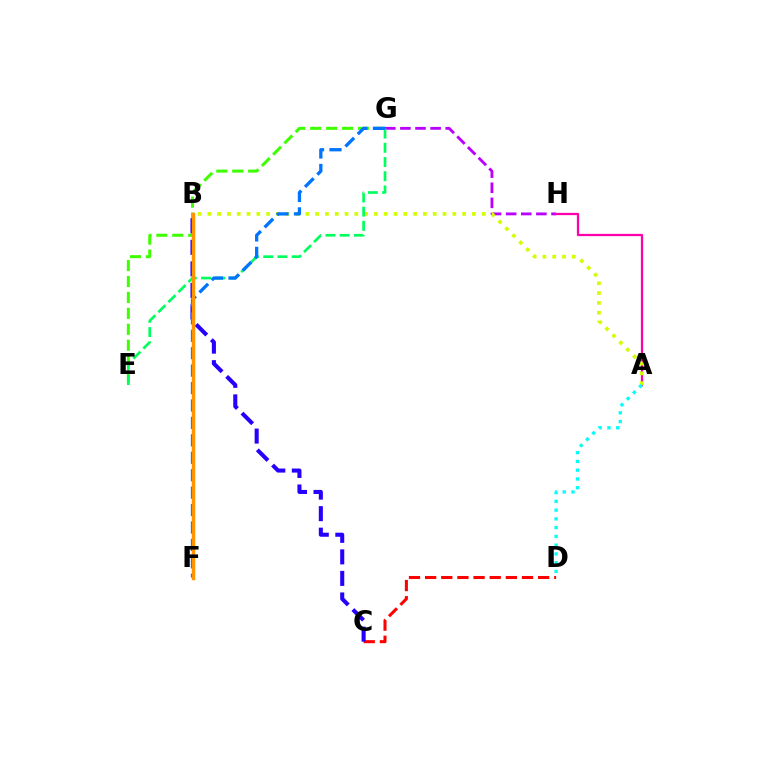{('C', 'D'): [{'color': '#ff0000', 'line_style': 'dashed', 'thickness': 2.19}], ('G', 'H'): [{'color': '#b900ff', 'line_style': 'dashed', 'thickness': 2.05}], ('E', 'G'): [{'color': '#3dff00', 'line_style': 'dashed', 'thickness': 2.17}, {'color': '#00ff5c', 'line_style': 'dashed', 'thickness': 1.93}], ('B', 'C'): [{'color': '#2500ff', 'line_style': 'dashed', 'thickness': 2.93}], ('A', 'H'): [{'color': '#ff00ac', 'line_style': 'solid', 'thickness': 1.63}], ('A', 'B'): [{'color': '#d1ff00', 'line_style': 'dotted', 'thickness': 2.66}], ('F', 'G'): [{'color': '#0074ff', 'line_style': 'dashed', 'thickness': 2.37}], ('B', 'F'): [{'color': '#ff9400', 'line_style': 'solid', 'thickness': 2.49}], ('A', 'D'): [{'color': '#00fff6', 'line_style': 'dotted', 'thickness': 2.38}]}